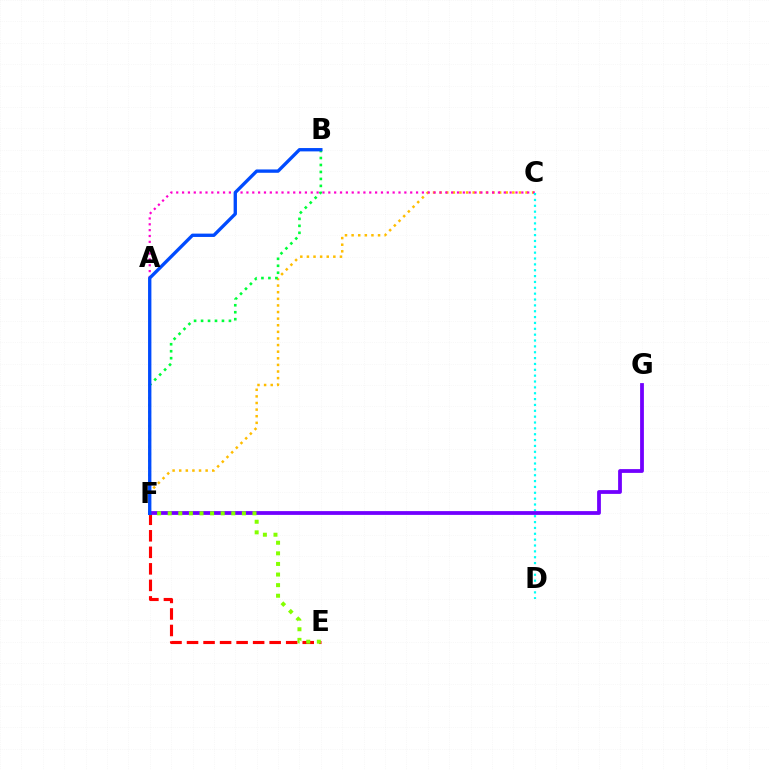{('C', 'F'): [{'color': '#ffbd00', 'line_style': 'dotted', 'thickness': 1.8}], ('A', 'C'): [{'color': '#ff00cf', 'line_style': 'dotted', 'thickness': 1.59}], ('B', 'F'): [{'color': '#00ff39', 'line_style': 'dotted', 'thickness': 1.89}, {'color': '#004bff', 'line_style': 'solid', 'thickness': 2.4}], ('C', 'D'): [{'color': '#00fff6', 'line_style': 'dotted', 'thickness': 1.59}], ('E', 'F'): [{'color': '#ff0000', 'line_style': 'dashed', 'thickness': 2.25}, {'color': '#84ff00', 'line_style': 'dotted', 'thickness': 2.88}], ('F', 'G'): [{'color': '#7200ff', 'line_style': 'solid', 'thickness': 2.72}]}